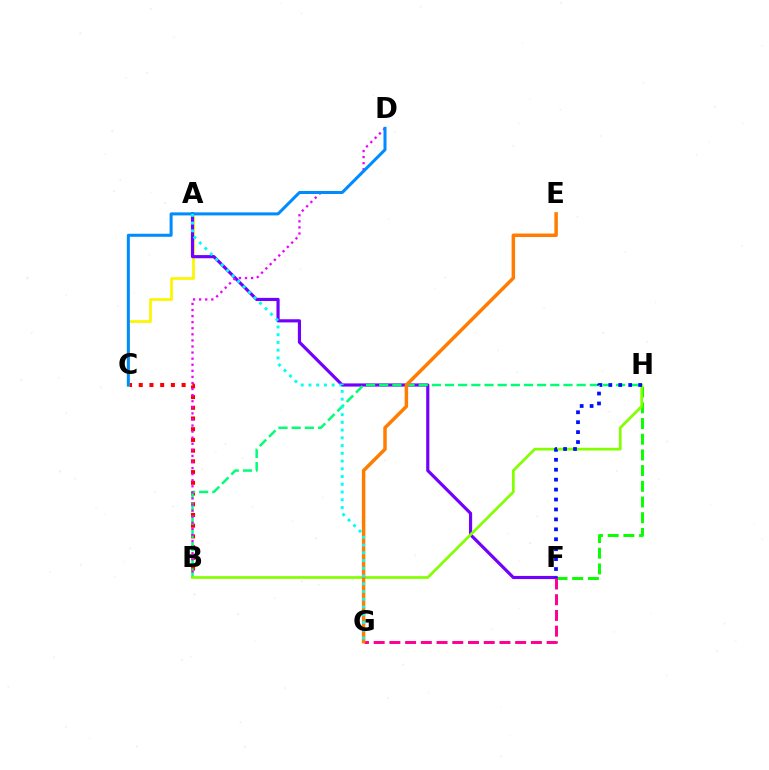{('B', 'C'): [{'color': '#ff0000', 'line_style': 'dotted', 'thickness': 2.91}], ('A', 'C'): [{'color': '#fcf500', 'line_style': 'solid', 'thickness': 1.96}], ('F', 'H'): [{'color': '#08ff00', 'line_style': 'dashed', 'thickness': 2.13}, {'color': '#0010ff', 'line_style': 'dotted', 'thickness': 2.7}], ('A', 'F'): [{'color': '#7200ff', 'line_style': 'solid', 'thickness': 2.28}], ('B', 'H'): [{'color': '#00ff74', 'line_style': 'dashed', 'thickness': 1.79}, {'color': '#84ff00', 'line_style': 'solid', 'thickness': 1.95}], ('B', 'D'): [{'color': '#ee00ff', 'line_style': 'dotted', 'thickness': 1.65}], ('F', 'G'): [{'color': '#ff0094', 'line_style': 'dashed', 'thickness': 2.14}], ('C', 'D'): [{'color': '#008cff', 'line_style': 'solid', 'thickness': 2.18}], ('E', 'G'): [{'color': '#ff7c00', 'line_style': 'solid', 'thickness': 2.5}], ('A', 'G'): [{'color': '#00fff6', 'line_style': 'dotted', 'thickness': 2.1}]}